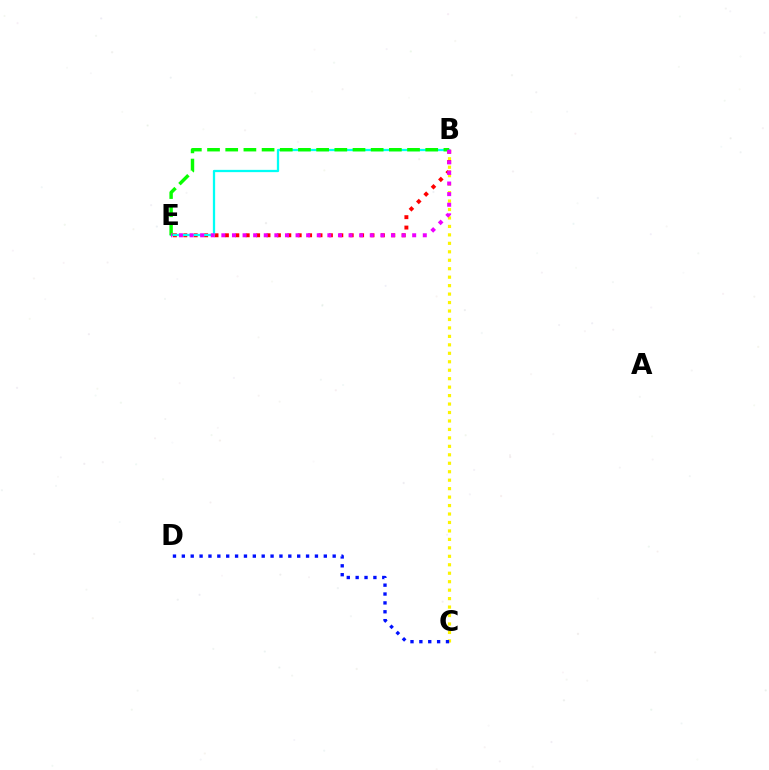{('B', 'C'): [{'color': '#fcf500', 'line_style': 'dotted', 'thickness': 2.3}], ('B', 'E'): [{'color': '#ff0000', 'line_style': 'dotted', 'thickness': 2.83}, {'color': '#00fff6', 'line_style': 'solid', 'thickness': 1.64}, {'color': '#08ff00', 'line_style': 'dashed', 'thickness': 2.47}, {'color': '#ee00ff', 'line_style': 'dotted', 'thickness': 2.88}], ('C', 'D'): [{'color': '#0010ff', 'line_style': 'dotted', 'thickness': 2.41}]}